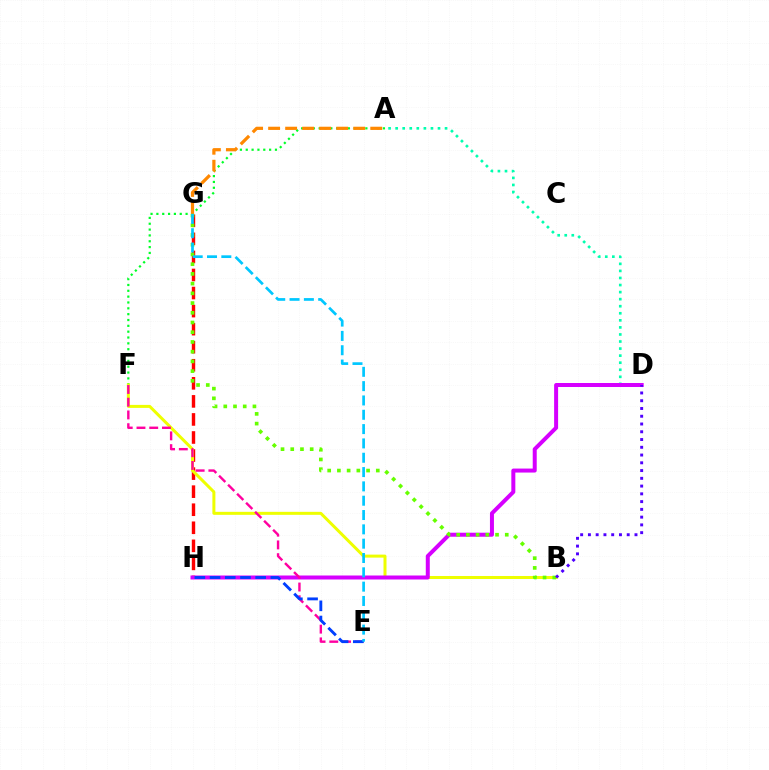{('A', 'F'): [{'color': '#00ff27', 'line_style': 'dotted', 'thickness': 1.59}], ('G', 'H'): [{'color': '#ff0000', 'line_style': 'dashed', 'thickness': 2.45}], ('B', 'F'): [{'color': '#eeff00', 'line_style': 'solid', 'thickness': 2.16}], ('A', 'D'): [{'color': '#00ffaf', 'line_style': 'dotted', 'thickness': 1.92}], ('D', 'H'): [{'color': '#d600ff', 'line_style': 'solid', 'thickness': 2.87}], ('B', 'G'): [{'color': '#66ff00', 'line_style': 'dotted', 'thickness': 2.64}], ('E', 'F'): [{'color': '#ff00a0', 'line_style': 'dashed', 'thickness': 1.73}], ('E', 'H'): [{'color': '#003fff', 'line_style': 'dashed', 'thickness': 2.06}], ('B', 'D'): [{'color': '#4f00ff', 'line_style': 'dotted', 'thickness': 2.11}], ('A', 'G'): [{'color': '#ff8800', 'line_style': 'dashed', 'thickness': 2.31}], ('E', 'G'): [{'color': '#00c7ff', 'line_style': 'dashed', 'thickness': 1.95}]}